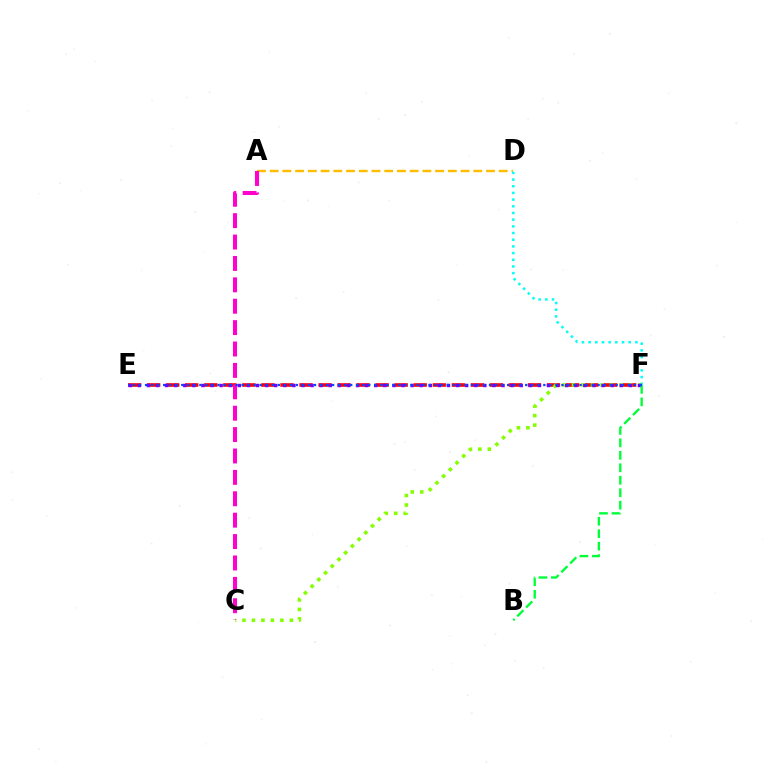{('E', 'F'): [{'color': '#ff0000', 'line_style': 'dashed', 'thickness': 2.59}, {'color': '#7200ff', 'line_style': 'dotted', 'thickness': 2.47}, {'color': '#004bff', 'line_style': 'dotted', 'thickness': 1.64}], ('A', 'D'): [{'color': '#ffbd00', 'line_style': 'dashed', 'thickness': 1.73}], ('D', 'F'): [{'color': '#00fff6', 'line_style': 'dotted', 'thickness': 1.82}], ('C', 'F'): [{'color': '#84ff00', 'line_style': 'dotted', 'thickness': 2.58}], ('A', 'C'): [{'color': '#ff00cf', 'line_style': 'dashed', 'thickness': 2.91}], ('B', 'F'): [{'color': '#00ff39', 'line_style': 'dashed', 'thickness': 1.69}]}